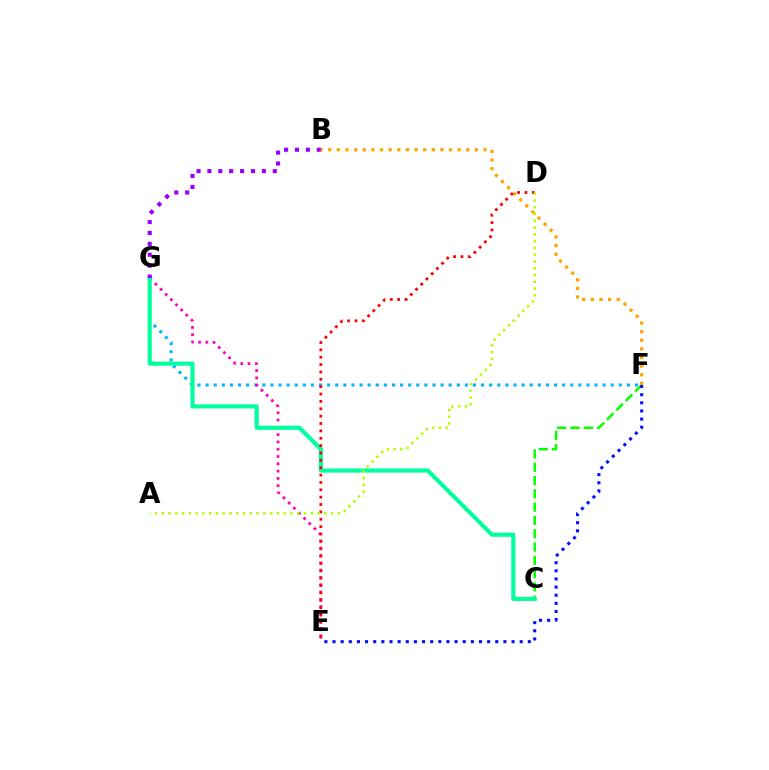{('F', 'G'): [{'color': '#00b5ff', 'line_style': 'dotted', 'thickness': 2.2}], ('C', 'F'): [{'color': '#08ff00', 'line_style': 'dashed', 'thickness': 1.81}], ('E', 'G'): [{'color': '#ff00bd', 'line_style': 'dotted', 'thickness': 1.98}], ('C', 'G'): [{'color': '#00ff9d', 'line_style': 'solid', 'thickness': 2.98}], ('B', 'F'): [{'color': '#ffa500', 'line_style': 'dotted', 'thickness': 2.34}], ('D', 'E'): [{'color': '#ff0000', 'line_style': 'dotted', 'thickness': 2.0}], ('A', 'D'): [{'color': '#b3ff00', 'line_style': 'dotted', 'thickness': 1.84}], ('E', 'F'): [{'color': '#0010ff', 'line_style': 'dotted', 'thickness': 2.21}], ('B', 'G'): [{'color': '#9b00ff', 'line_style': 'dotted', 'thickness': 2.96}]}